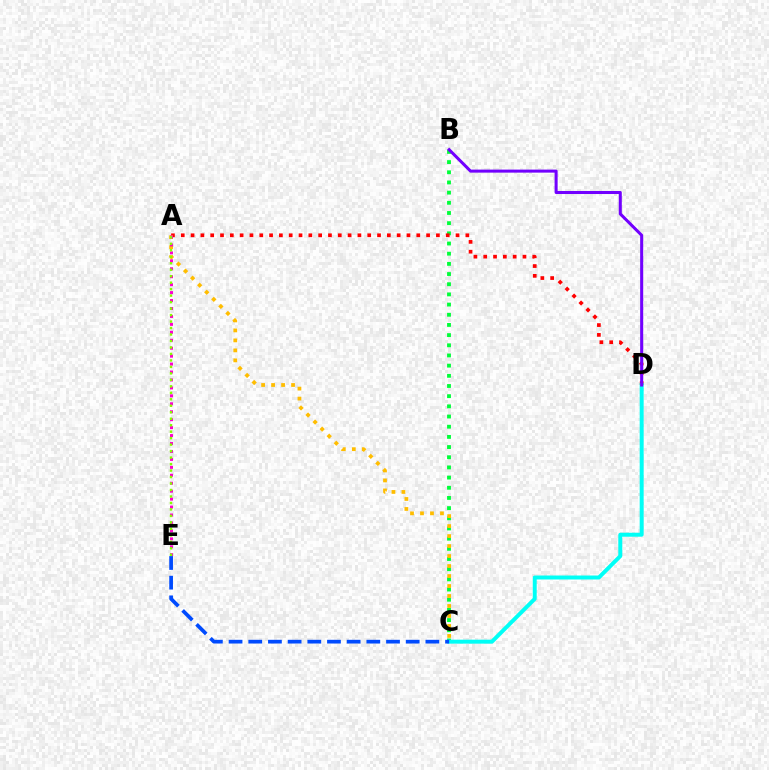{('B', 'C'): [{'color': '#00ff39', 'line_style': 'dotted', 'thickness': 2.77}], ('A', 'D'): [{'color': '#ff0000', 'line_style': 'dotted', 'thickness': 2.67}], ('C', 'D'): [{'color': '#00fff6', 'line_style': 'solid', 'thickness': 2.86}], ('A', 'C'): [{'color': '#ffbd00', 'line_style': 'dotted', 'thickness': 2.71}], ('A', 'E'): [{'color': '#ff00cf', 'line_style': 'dotted', 'thickness': 2.16}, {'color': '#84ff00', 'line_style': 'dotted', 'thickness': 1.76}], ('C', 'E'): [{'color': '#004bff', 'line_style': 'dashed', 'thickness': 2.67}], ('B', 'D'): [{'color': '#7200ff', 'line_style': 'solid', 'thickness': 2.19}]}